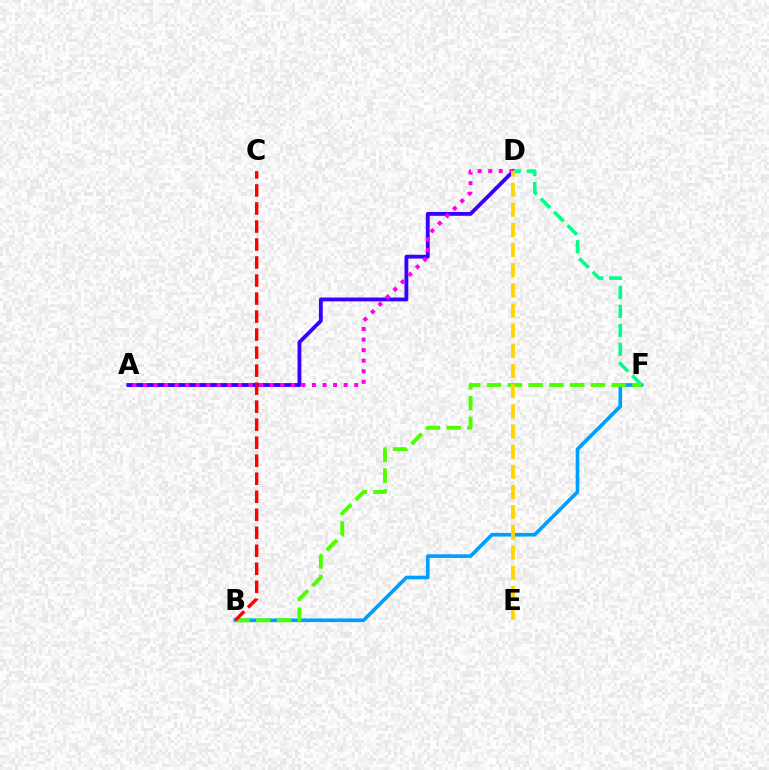{('A', 'D'): [{'color': '#3700ff', 'line_style': 'solid', 'thickness': 2.77}, {'color': '#ff00ed', 'line_style': 'dotted', 'thickness': 2.87}], ('B', 'F'): [{'color': '#009eff', 'line_style': 'solid', 'thickness': 2.62}, {'color': '#4fff00', 'line_style': 'dashed', 'thickness': 2.82}], ('D', 'F'): [{'color': '#00ff86', 'line_style': 'dashed', 'thickness': 2.58}], ('B', 'C'): [{'color': '#ff0000', 'line_style': 'dashed', 'thickness': 2.45}], ('D', 'E'): [{'color': '#ffd500', 'line_style': 'dashed', 'thickness': 2.74}]}